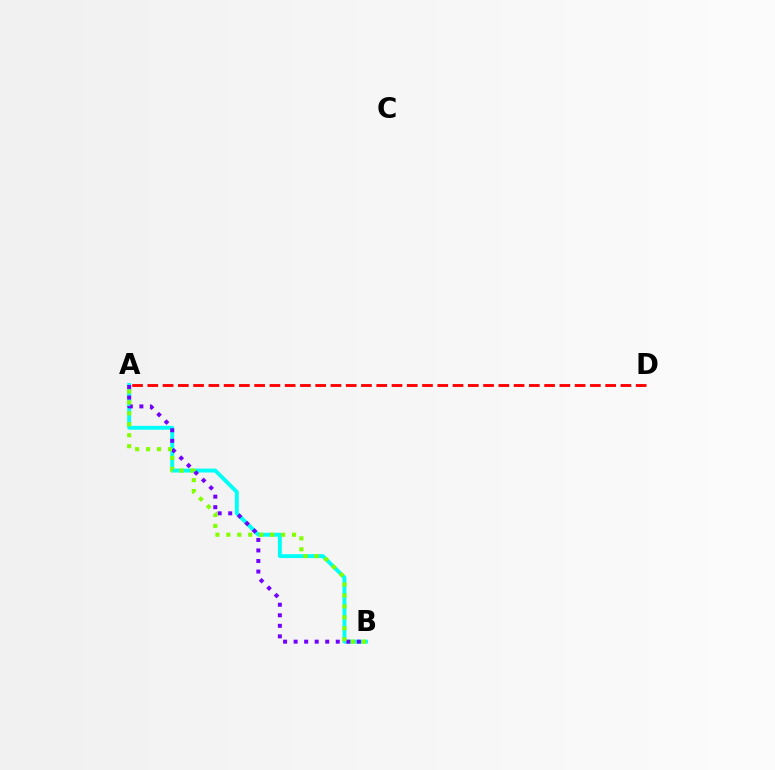{('A', 'B'): [{'color': '#00fff6', 'line_style': 'solid', 'thickness': 2.8}, {'color': '#7200ff', 'line_style': 'dotted', 'thickness': 2.86}, {'color': '#84ff00', 'line_style': 'dotted', 'thickness': 2.97}], ('A', 'D'): [{'color': '#ff0000', 'line_style': 'dashed', 'thickness': 2.07}]}